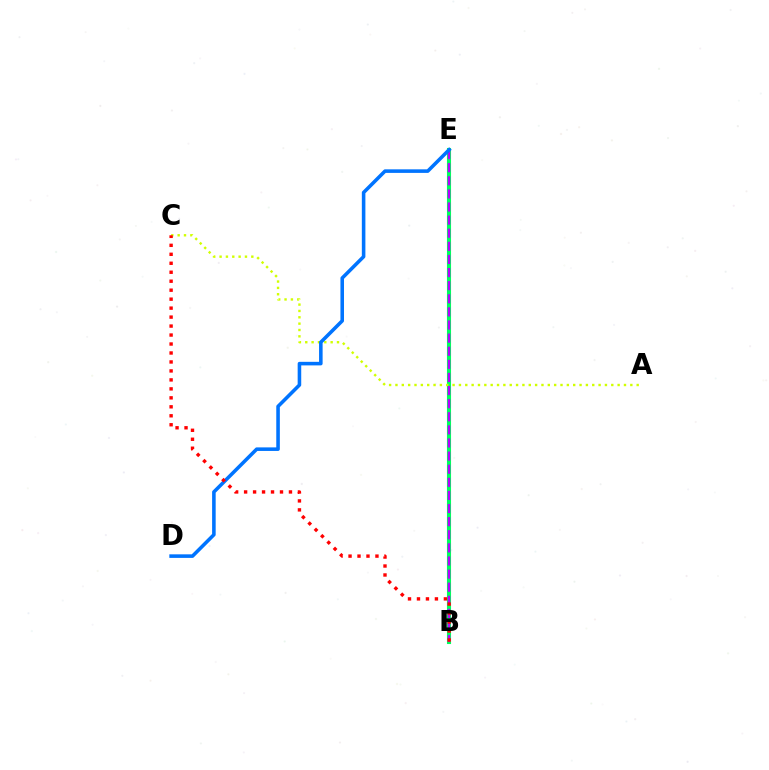{('B', 'E'): [{'color': '#00ff5c', 'line_style': 'solid', 'thickness': 2.94}, {'color': '#b900ff', 'line_style': 'dashed', 'thickness': 1.78}], ('A', 'C'): [{'color': '#d1ff00', 'line_style': 'dotted', 'thickness': 1.72}], ('D', 'E'): [{'color': '#0074ff', 'line_style': 'solid', 'thickness': 2.57}], ('B', 'C'): [{'color': '#ff0000', 'line_style': 'dotted', 'thickness': 2.44}]}